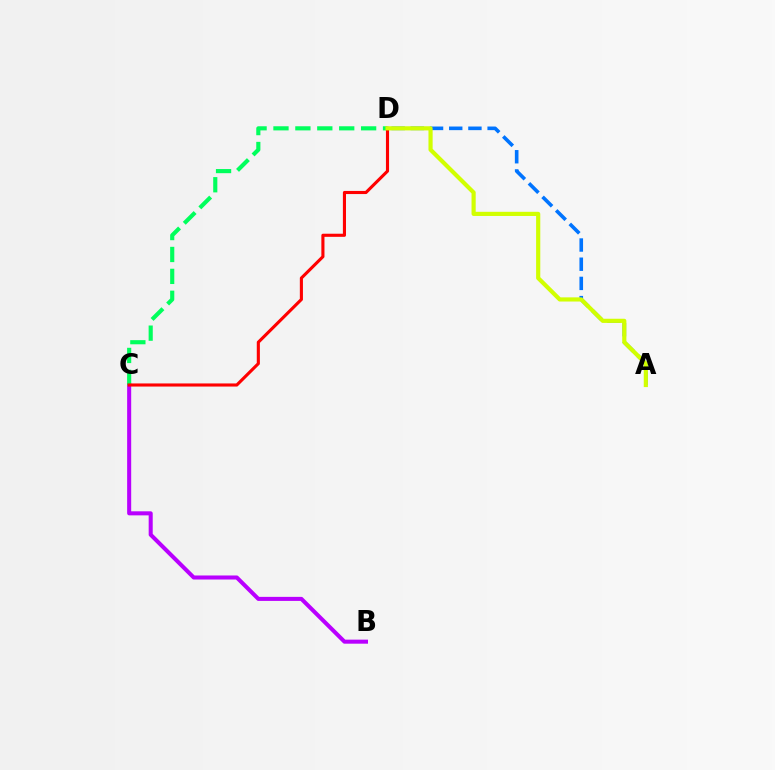{('B', 'C'): [{'color': '#b900ff', 'line_style': 'solid', 'thickness': 2.91}], ('A', 'D'): [{'color': '#0074ff', 'line_style': 'dashed', 'thickness': 2.61}, {'color': '#d1ff00', 'line_style': 'solid', 'thickness': 3.0}], ('C', 'D'): [{'color': '#00ff5c', 'line_style': 'dashed', 'thickness': 2.98}, {'color': '#ff0000', 'line_style': 'solid', 'thickness': 2.24}]}